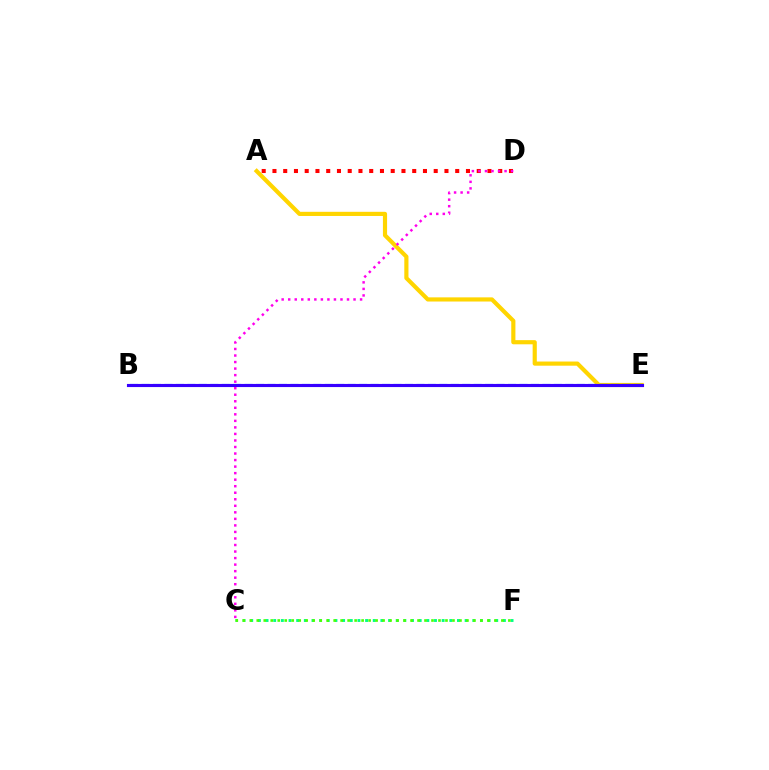{('A', 'D'): [{'color': '#ff0000', 'line_style': 'dotted', 'thickness': 2.92}], ('A', 'E'): [{'color': '#ffd500', 'line_style': 'solid', 'thickness': 2.99}], ('C', 'F'): [{'color': '#00ff86', 'line_style': 'dotted', 'thickness': 2.08}, {'color': '#4fff00', 'line_style': 'dotted', 'thickness': 1.9}], ('B', 'E'): [{'color': '#009eff', 'line_style': 'dashed', 'thickness': 1.56}, {'color': '#3700ff', 'line_style': 'solid', 'thickness': 2.25}], ('C', 'D'): [{'color': '#ff00ed', 'line_style': 'dotted', 'thickness': 1.78}]}